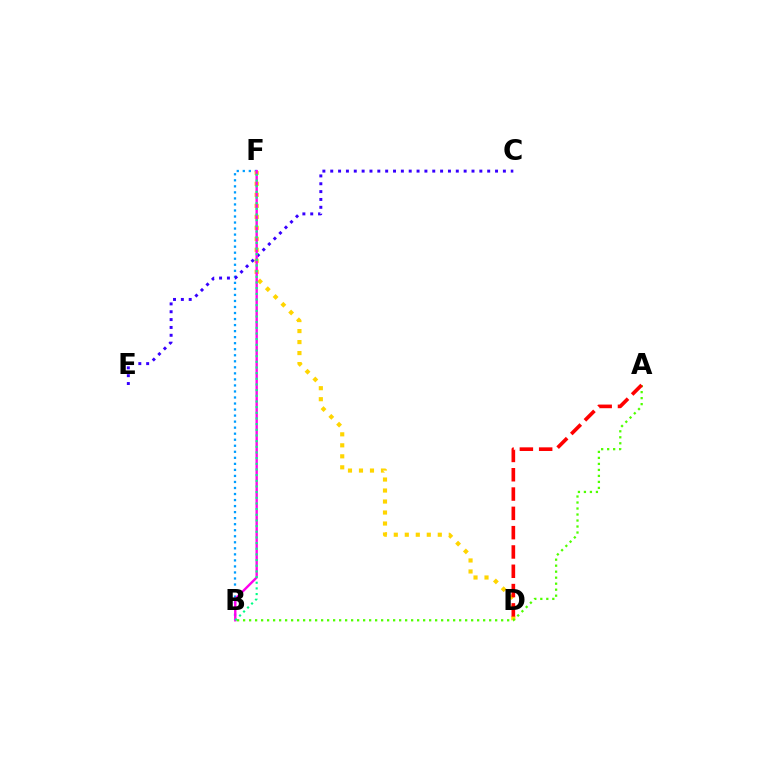{('B', 'F'): [{'color': '#009eff', 'line_style': 'dotted', 'thickness': 1.64}, {'color': '#ff00ed', 'line_style': 'solid', 'thickness': 1.71}, {'color': '#00ff86', 'line_style': 'dotted', 'thickness': 1.54}], ('D', 'F'): [{'color': '#ffd500', 'line_style': 'dotted', 'thickness': 2.99}], ('C', 'E'): [{'color': '#3700ff', 'line_style': 'dotted', 'thickness': 2.13}], ('A', 'B'): [{'color': '#4fff00', 'line_style': 'dotted', 'thickness': 1.63}], ('A', 'D'): [{'color': '#ff0000', 'line_style': 'dashed', 'thickness': 2.62}]}